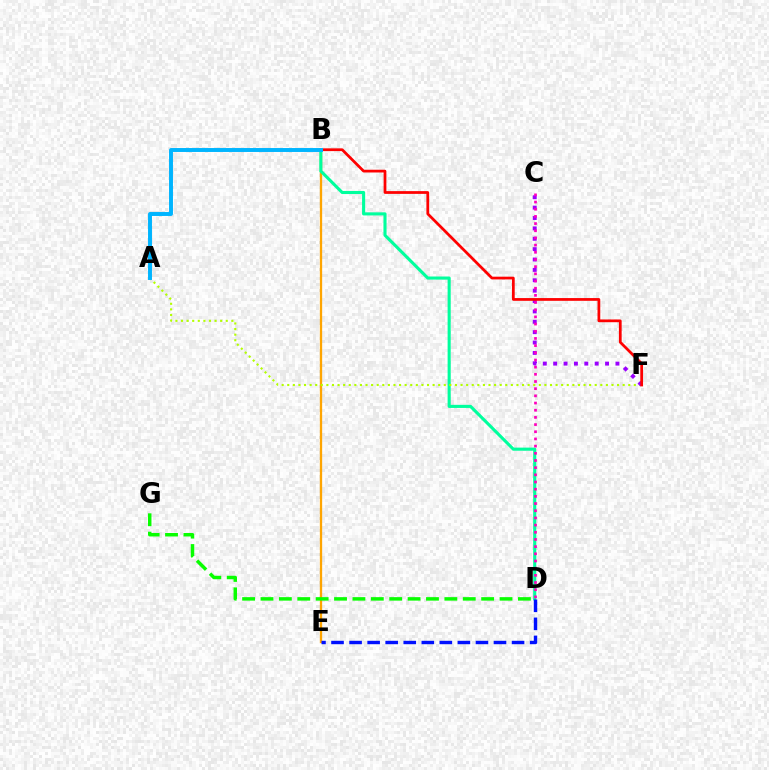{('B', 'E'): [{'color': '#ffa500', 'line_style': 'solid', 'thickness': 1.66}], ('B', 'D'): [{'color': '#00ff9d', 'line_style': 'solid', 'thickness': 2.23}], ('A', 'F'): [{'color': '#b3ff00', 'line_style': 'dotted', 'thickness': 1.52}], ('D', 'G'): [{'color': '#08ff00', 'line_style': 'dashed', 'thickness': 2.5}], ('D', 'E'): [{'color': '#0010ff', 'line_style': 'dashed', 'thickness': 2.45}], ('C', 'F'): [{'color': '#9b00ff', 'line_style': 'dotted', 'thickness': 2.82}], ('C', 'D'): [{'color': '#ff00bd', 'line_style': 'dotted', 'thickness': 1.95}], ('B', 'F'): [{'color': '#ff0000', 'line_style': 'solid', 'thickness': 1.98}], ('A', 'B'): [{'color': '#00b5ff', 'line_style': 'solid', 'thickness': 2.84}]}